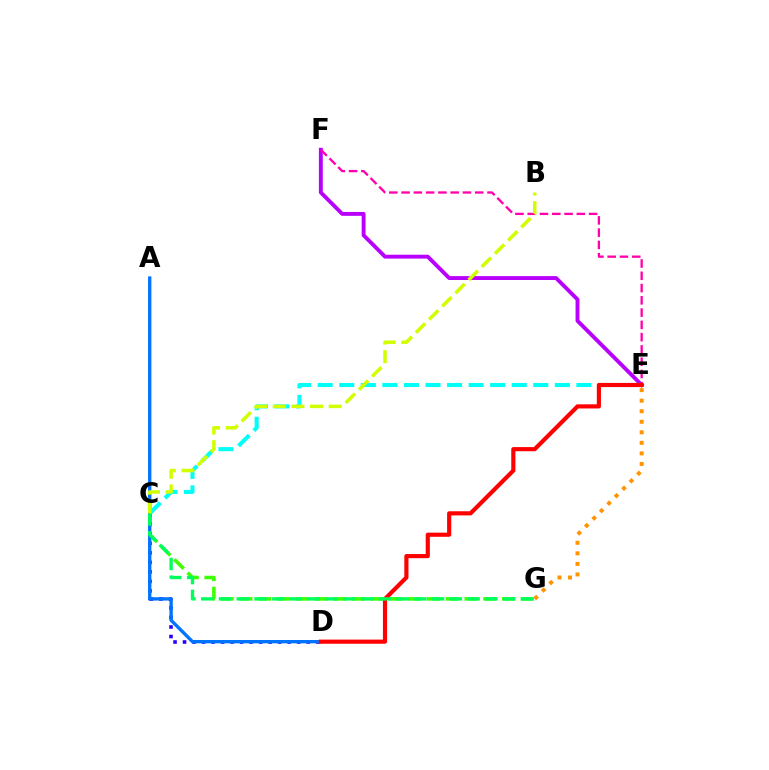{('C', 'D'): [{'color': '#2500ff', 'line_style': 'dotted', 'thickness': 2.59}], ('C', 'G'): [{'color': '#3dff00', 'line_style': 'dashed', 'thickness': 2.55}, {'color': '#00ff5c', 'line_style': 'dashed', 'thickness': 2.41}], ('E', 'G'): [{'color': '#ff9400', 'line_style': 'dotted', 'thickness': 2.86}], ('A', 'D'): [{'color': '#0074ff', 'line_style': 'solid', 'thickness': 2.41}], ('C', 'E'): [{'color': '#00fff6', 'line_style': 'dashed', 'thickness': 2.93}], ('E', 'F'): [{'color': '#b900ff', 'line_style': 'solid', 'thickness': 2.8}, {'color': '#ff00ac', 'line_style': 'dashed', 'thickness': 1.67}], ('D', 'E'): [{'color': '#ff0000', 'line_style': 'solid', 'thickness': 2.99}], ('B', 'C'): [{'color': '#d1ff00', 'line_style': 'dashed', 'thickness': 2.53}]}